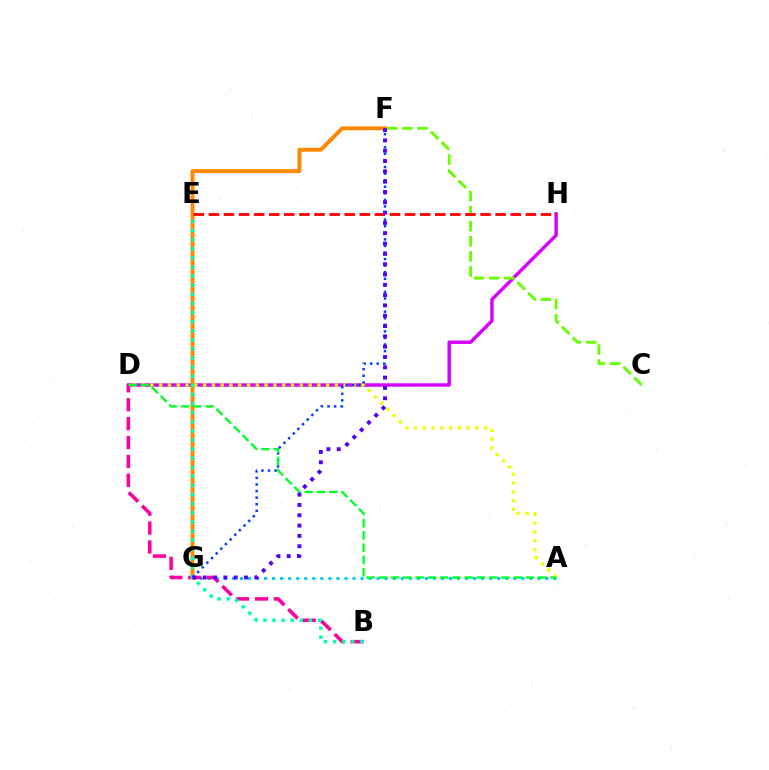{('A', 'G'): [{'color': '#00c7ff', 'line_style': 'dotted', 'thickness': 2.18}], ('D', 'H'): [{'color': '#d600ff', 'line_style': 'solid', 'thickness': 2.47}], ('B', 'D'): [{'color': '#ff00a0', 'line_style': 'dashed', 'thickness': 2.57}], ('C', 'F'): [{'color': '#66ff00', 'line_style': 'dashed', 'thickness': 2.05}], ('F', 'G'): [{'color': '#ff8800', 'line_style': 'solid', 'thickness': 2.83}, {'color': '#003fff', 'line_style': 'dotted', 'thickness': 1.79}, {'color': '#4f00ff', 'line_style': 'dotted', 'thickness': 2.8}], ('A', 'D'): [{'color': '#eeff00', 'line_style': 'dotted', 'thickness': 2.39}, {'color': '#00ff27', 'line_style': 'dashed', 'thickness': 1.67}], ('E', 'H'): [{'color': '#ff0000', 'line_style': 'dashed', 'thickness': 2.05}], ('B', 'E'): [{'color': '#00ffaf', 'line_style': 'dotted', 'thickness': 2.47}]}